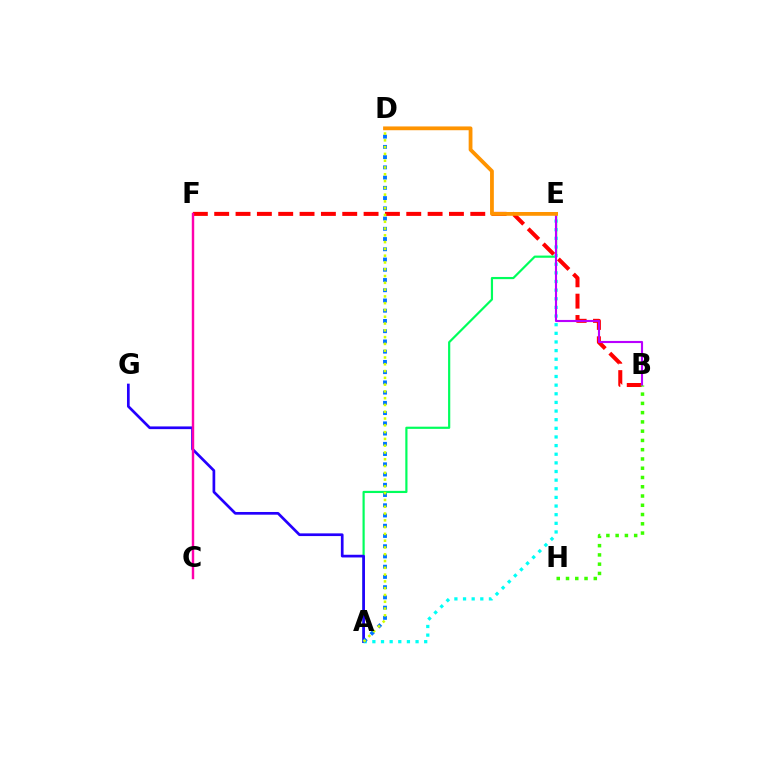{('B', 'F'): [{'color': '#ff0000', 'line_style': 'dashed', 'thickness': 2.9}], ('A', 'E'): [{'color': '#00ff5c', 'line_style': 'solid', 'thickness': 1.58}, {'color': '#00fff6', 'line_style': 'dotted', 'thickness': 2.35}], ('A', 'G'): [{'color': '#2500ff', 'line_style': 'solid', 'thickness': 1.94}], ('B', 'E'): [{'color': '#b900ff', 'line_style': 'solid', 'thickness': 1.53}], ('C', 'F'): [{'color': '#ff00ac', 'line_style': 'solid', 'thickness': 1.75}], ('D', 'E'): [{'color': '#ff9400', 'line_style': 'solid', 'thickness': 2.73}], ('A', 'D'): [{'color': '#0074ff', 'line_style': 'dotted', 'thickness': 2.78}, {'color': '#d1ff00', 'line_style': 'dotted', 'thickness': 1.84}], ('B', 'H'): [{'color': '#3dff00', 'line_style': 'dotted', 'thickness': 2.52}]}